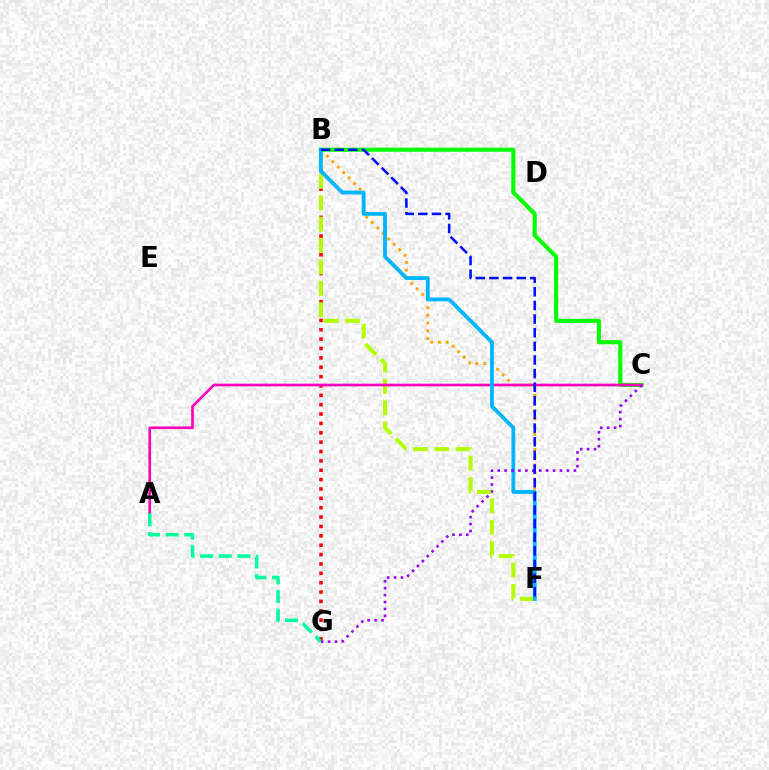{('B', 'F'): [{'color': '#ffa500', 'line_style': 'dotted', 'thickness': 2.1}, {'color': '#b3ff00', 'line_style': 'dashed', 'thickness': 2.91}, {'color': '#00b5ff', 'line_style': 'solid', 'thickness': 2.74}, {'color': '#0010ff', 'line_style': 'dashed', 'thickness': 1.85}], ('B', 'C'): [{'color': '#08ff00', 'line_style': 'solid', 'thickness': 2.96}], ('B', 'G'): [{'color': '#ff0000', 'line_style': 'dotted', 'thickness': 2.55}], ('A', 'C'): [{'color': '#ff00bd', 'line_style': 'solid', 'thickness': 1.92}], ('A', 'G'): [{'color': '#00ff9d', 'line_style': 'dashed', 'thickness': 2.53}], ('C', 'G'): [{'color': '#9b00ff', 'line_style': 'dotted', 'thickness': 1.88}]}